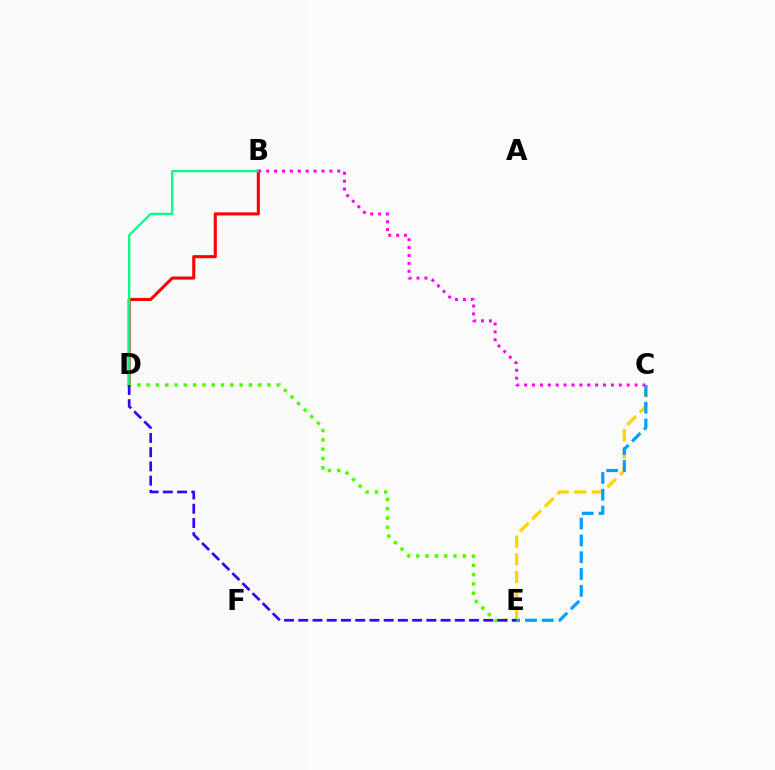{('B', 'D'): [{'color': '#ff0000', 'line_style': 'solid', 'thickness': 2.22}, {'color': '#00ff86', 'line_style': 'solid', 'thickness': 1.64}], ('C', 'E'): [{'color': '#ffd500', 'line_style': 'dashed', 'thickness': 2.4}, {'color': '#009eff', 'line_style': 'dashed', 'thickness': 2.28}], ('B', 'C'): [{'color': '#ff00ed', 'line_style': 'dotted', 'thickness': 2.14}], ('D', 'E'): [{'color': '#4fff00', 'line_style': 'dotted', 'thickness': 2.53}, {'color': '#3700ff', 'line_style': 'dashed', 'thickness': 1.93}]}